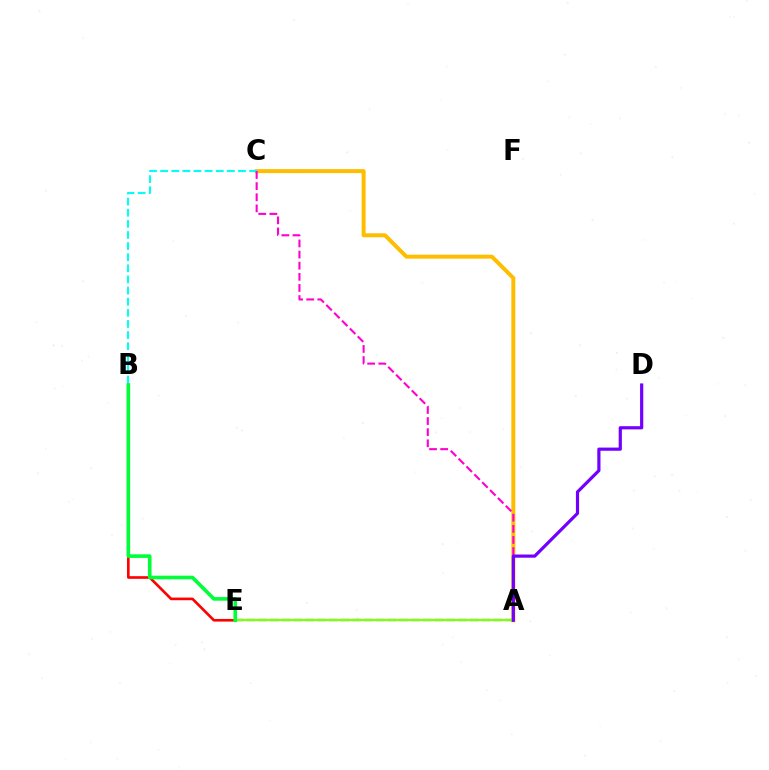{('A', 'C'): [{'color': '#ffbd00', 'line_style': 'solid', 'thickness': 2.87}, {'color': '#ff00cf', 'line_style': 'dashed', 'thickness': 1.51}], ('A', 'E'): [{'color': '#004bff', 'line_style': 'dashed', 'thickness': 1.6}, {'color': '#84ff00', 'line_style': 'solid', 'thickness': 1.63}], ('B', 'E'): [{'color': '#ff0000', 'line_style': 'solid', 'thickness': 1.9}, {'color': '#00ff39', 'line_style': 'solid', 'thickness': 2.61}], ('B', 'C'): [{'color': '#00fff6', 'line_style': 'dashed', 'thickness': 1.51}], ('A', 'D'): [{'color': '#7200ff', 'line_style': 'solid', 'thickness': 2.29}]}